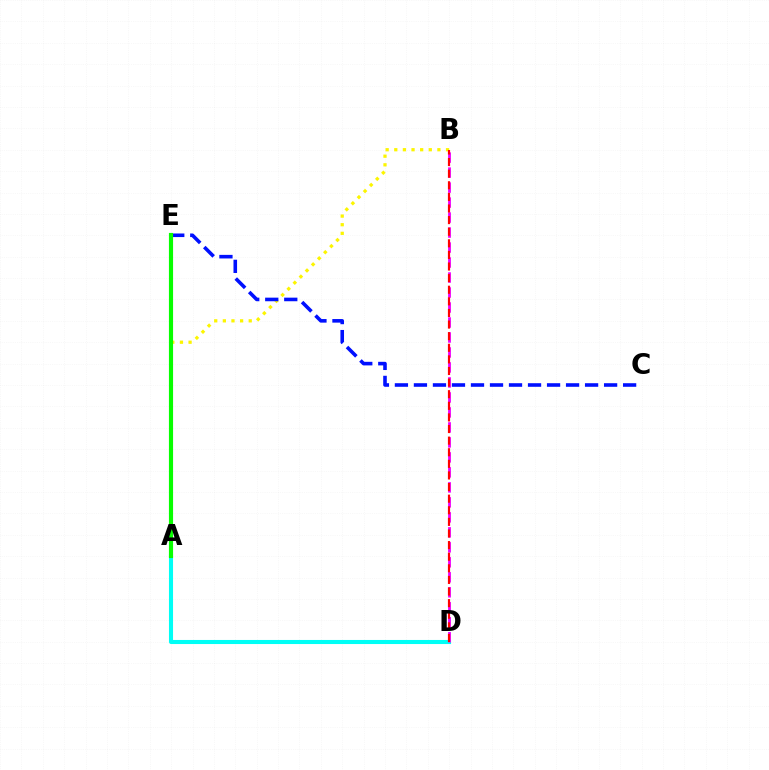{('A', 'D'): [{'color': '#00fff6', 'line_style': 'solid', 'thickness': 2.94}], ('B', 'D'): [{'color': '#ee00ff', 'line_style': 'dashed', 'thickness': 2.04}, {'color': '#ff0000', 'line_style': 'dashed', 'thickness': 1.58}], ('A', 'B'): [{'color': '#fcf500', 'line_style': 'dotted', 'thickness': 2.34}], ('C', 'E'): [{'color': '#0010ff', 'line_style': 'dashed', 'thickness': 2.58}], ('A', 'E'): [{'color': '#08ff00', 'line_style': 'solid', 'thickness': 2.99}]}